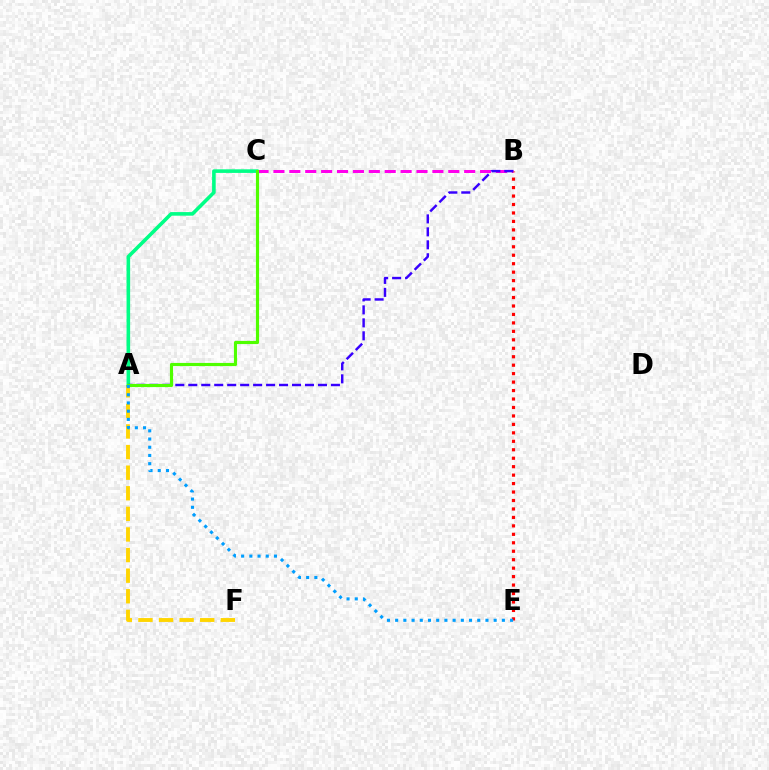{('A', 'F'): [{'color': '#ffd500', 'line_style': 'dashed', 'thickness': 2.8}], ('A', 'C'): [{'color': '#00ff86', 'line_style': 'solid', 'thickness': 2.59}, {'color': '#4fff00', 'line_style': 'solid', 'thickness': 2.26}], ('B', 'C'): [{'color': '#ff00ed', 'line_style': 'dashed', 'thickness': 2.16}], ('B', 'E'): [{'color': '#ff0000', 'line_style': 'dotted', 'thickness': 2.3}], ('A', 'B'): [{'color': '#3700ff', 'line_style': 'dashed', 'thickness': 1.76}], ('A', 'E'): [{'color': '#009eff', 'line_style': 'dotted', 'thickness': 2.23}]}